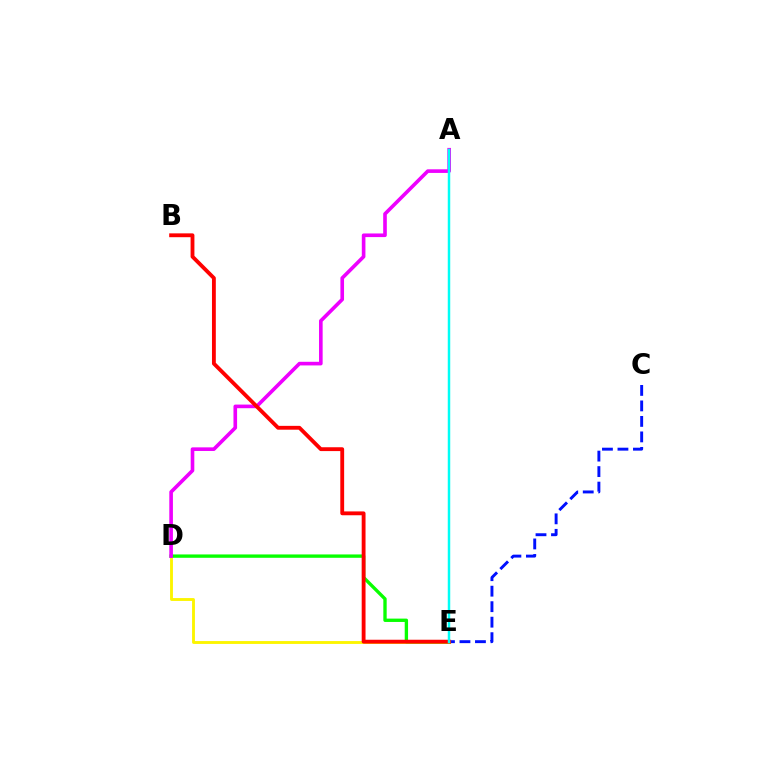{('C', 'E'): [{'color': '#0010ff', 'line_style': 'dashed', 'thickness': 2.11}], ('D', 'E'): [{'color': '#fcf500', 'line_style': 'solid', 'thickness': 2.07}, {'color': '#08ff00', 'line_style': 'solid', 'thickness': 2.41}], ('A', 'D'): [{'color': '#ee00ff', 'line_style': 'solid', 'thickness': 2.61}], ('B', 'E'): [{'color': '#ff0000', 'line_style': 'solid', 'thickness': 2.76}], ('A', 'E'): [{'color': '#00fff6', 'line_style': 'solid', 'thickness': 1.79}]}